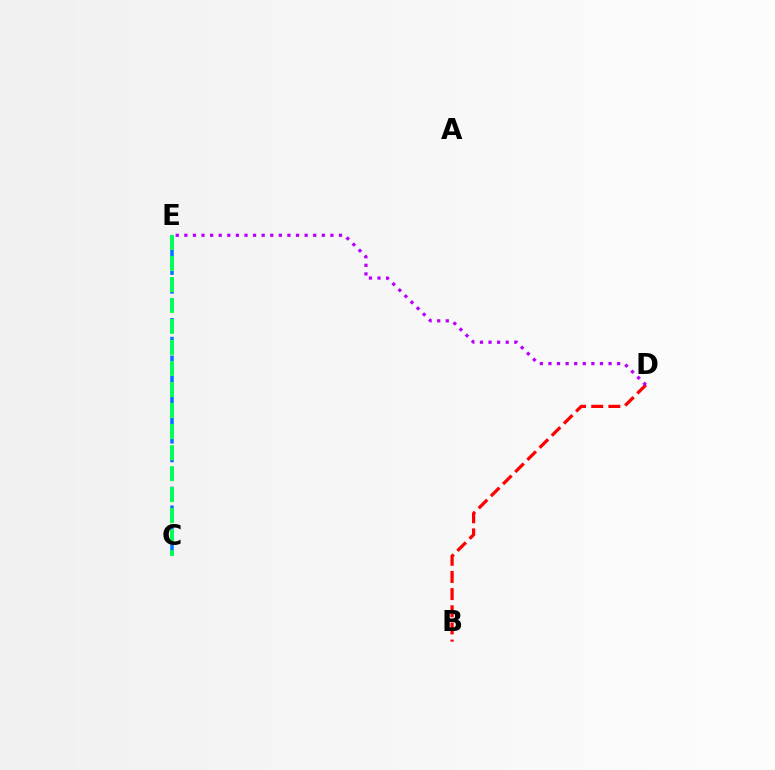{('C', 'E'): [{'color': '#0074ff', 'line_style': 'dashed', 'thickness': 2.55}, {'color': '#d1ff00', 'line_style': 'dashed', 'thickness': 2.86}, {'color': '#00ff5c', 'line_style': 'dashed', 'thickness': 2.86}], ('B', 'D'): [{'color': '#ff0000', 'line_style': 'dashed', 'thickness': 2.33}], ('D', 'E'): [{'color': '#b900ff', 'line_style': 'dotted', 'thickness': 2.33}]}